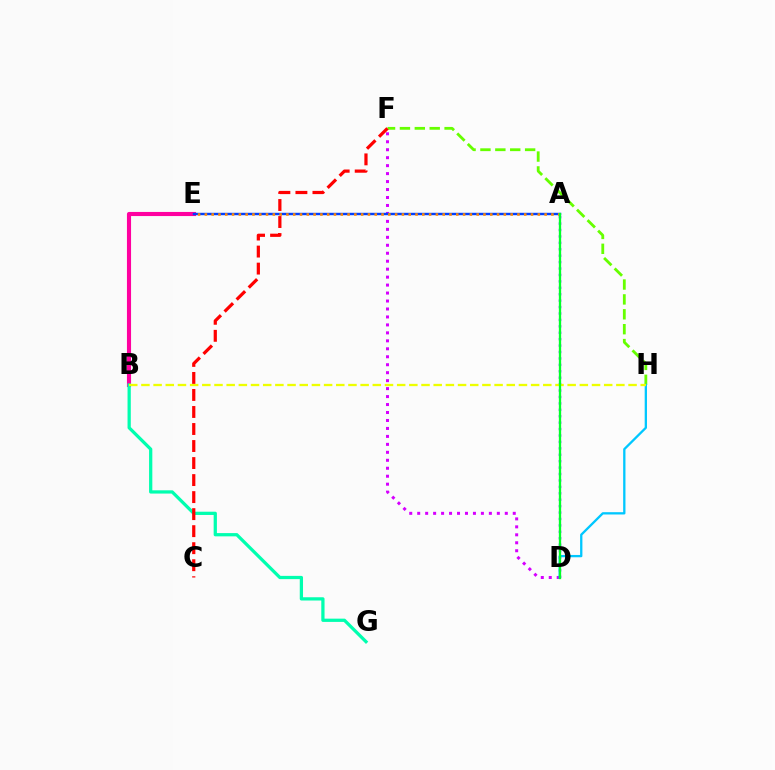{('D', 'F'): [{'color': '#d600ff', 'line_style': 'dotted', 'thickness': 2.16}], ('B', 'E'): [{'color': '#ff00a0', 'line_style': 'solid', 'thickness': 2.96}], ('A', 'E'): [{'color': '#003fff', 'line_style': 'solid', 'thickness': 1.75}, {'color': '#ff8800', 'line_style': 'dotted', 'thickness': 1.85}], ('B', 'G'): [{'color': '#00ffaf', 'line_style': 'solid', 'thickness': 2.34}], ('A', 'D'): [{'color': '#4f00ff', 'line_style': 'dotted', 'thickness': 1.74}, {'color': '#00ff27', 'line_style': 'solid', 'thickness': 1.66}], ('F', 'H'): [{'color': '#66ff00', 'line_style': 'dashed', 'thickness': 2.02}], ('D', 'H'): [{'color': '#00c7ff', 'line_style': 'solid', 'thickness': 1.66}], ('B', 'H'): [{'color': '#eeff00', 'line_style': 'dashed', 'thickness': 1.65}], ('C', 'F'): [{'color': '#ff0000', 'line_style': 'dashed', 'thickness': 2.31}]}